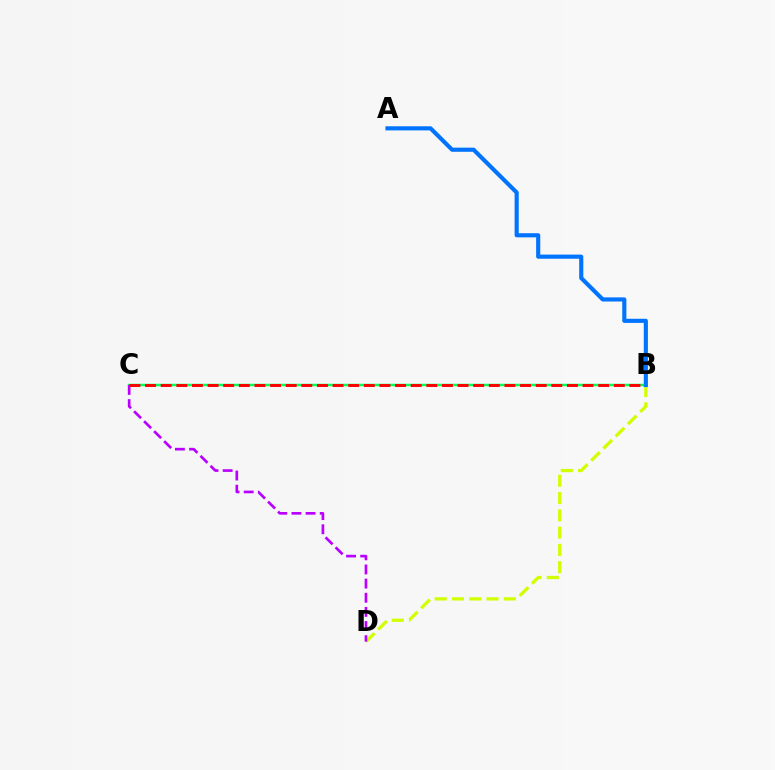{('B', 'D'): [{'color': '#d1ff00', 'line_style': 'dashed', 'thickness': 2.35}], ('B', 'C'): [{'color': '#00ff5c', 'line_style': 'solid', 'thickness': 1.78}, {'color': '#ff0000', 'line_style': 'dashed', 'thickness': 2.12}], ('C', 'D'): [{'color': '#b900ff', 'line_style': 'dashed', 'thickness': 1.92}], ('A', 'B'): [{'color': '#0074ff', 'line_style': 'solid', 'thickness': 2.97}]}